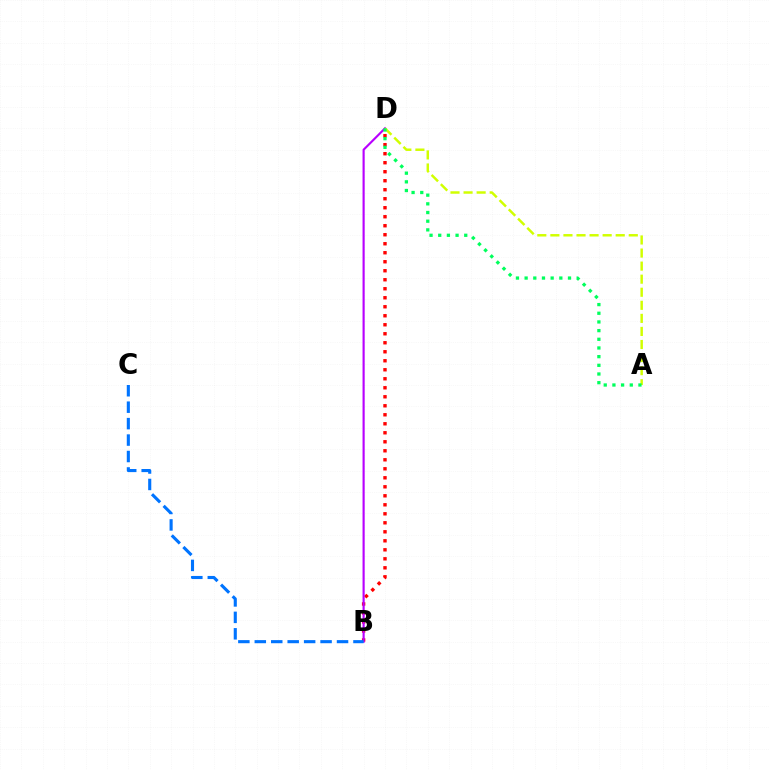{('B', 'D'): [{'color': '#ff0000', 'line_style': 'dotted', 'thickness': 2.45}, {'color': '#b900ff', 'line_style': 'solid', 'thickness': 1.54}], ('A', 'D'): [{'color': '#d1ff00', 'line_style': 'dashed', 'thickness': 1.78}, {'color': '#00ff5c', 'line_style': 'dotted', 'thickness': 2.36}], ('B', 'C'): [{'color': '#0074ff', 'line_style': 'dashed', 'thickness': 2.23}]}